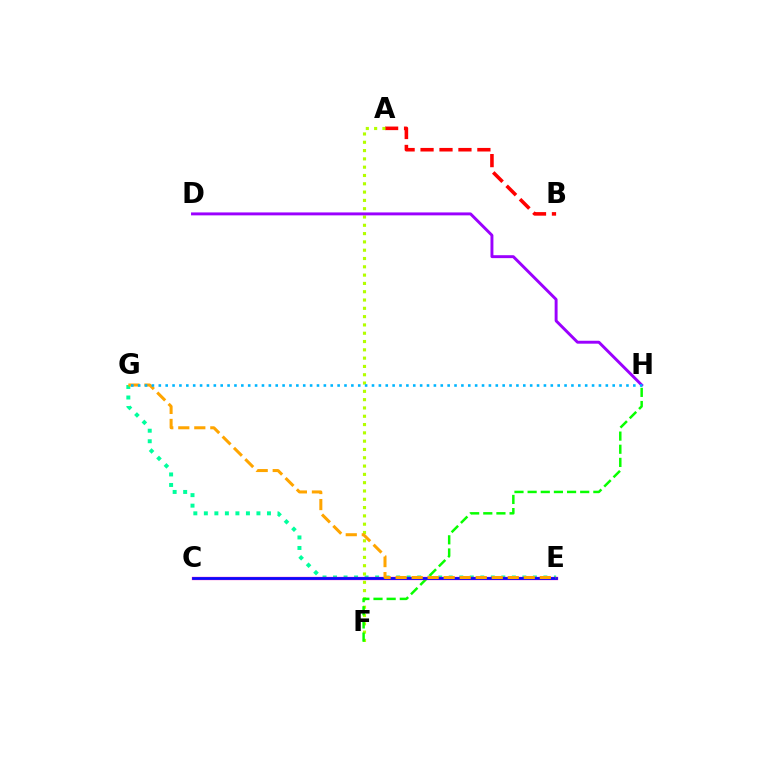{('A', 'B'): [{'color': '#ff0000', 'line_style': 'dashed', 'thickness': 2.57}], ('E', 'G'): [{'color': '#00ff9d', 'line_style': 'dotted', 'thickness': 2.86}, {'color': '#ffa500', 'line_style': 'dashed', 'thickness': 2.18}], ('A', 'F'): [{'color': '#b3ff00', 'line_style': 'dotted', 'thickness': 2.26}], ('F', 'H'): [{'color': '#08ff00', 'line_style': 'dashed', 'thickness': 1.79}], ('D', 'H'): [{'color': '#9b00ff', 'line_style': 'solid', 'thickness': 2.11}], ('C', 'E'): [{'color': '#ff00bd', 'line_style': 'solid', 'thickness': 2.36}, {'color': '#0010ff', 'line_style': 'solid', 'thickness': 1.88}], ('G', 'H'): [{'color': '#00b5ff', 'line_style': 'dotted', 'thickness': 1.87}]}